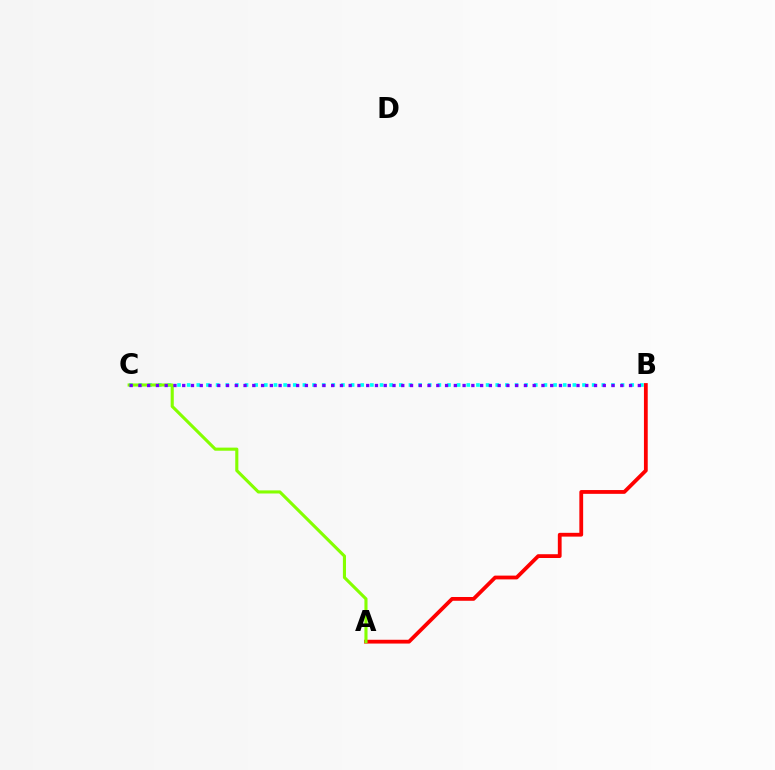{('B', 'C'): [{'color': '#00fff6', 'line_style': 'dotted', 'thickness': 2.62}, {'color': '#7200ff', 'line_style': 'dotted', 'thickness': 2.38}], ('A', 'B'): [{'color': '#ff0000', 'line_style': 'solid', 'thickness': 2.73}], ('A', 'C'): [{'color': '#84ff00', 'line_style': 'solid', 'thickness': 2.23}]}